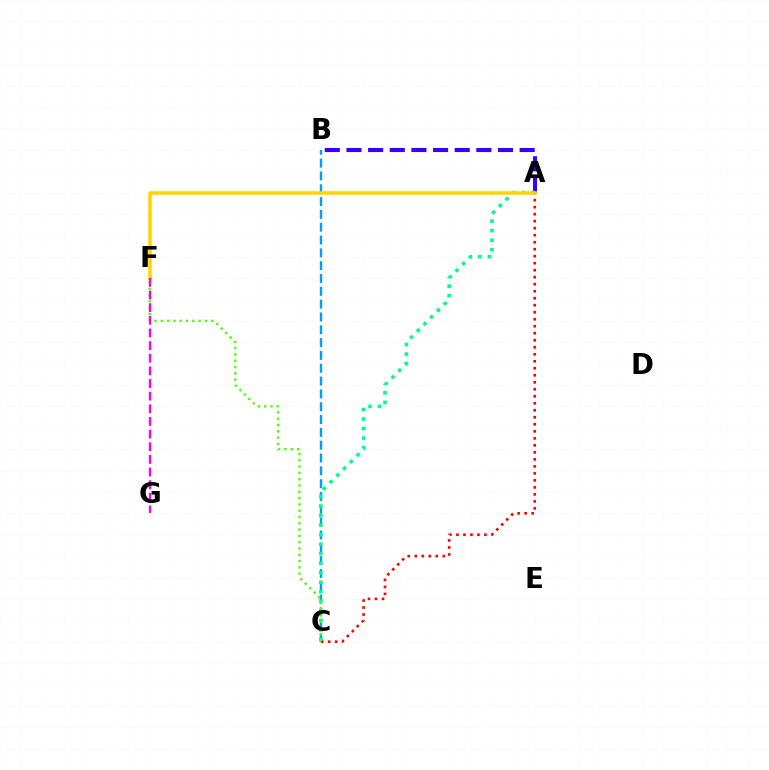{('B', 'C'): [{'color': '#009eff', 'line_style': 'dashed', 'thickness': 1.74}], ('A', 'B'): [{'color': '#3700ff', 'line_style': 'dashed', 'thickness': 2.94}], ('A', 'C'): [{'color': '#00ff86', 'line_style': 'dotted', 'thickness': 2.59}, {'color': '#ff0000', 'line_style': 'dotted', 'thickness': 1.9}], ('C', 'F'): [{'color': '#4fff00', 'line_style': 'dotted', 'thickness': 1.71}], ('A', 'F'): [{'color': '#ffd500', 'line_style': 'solid', 'thickness': 2.56}], ('F', 'G'): [{'color': '#ff00ed', 'line_style': 'dashed', 'thickness': 1.72}]}